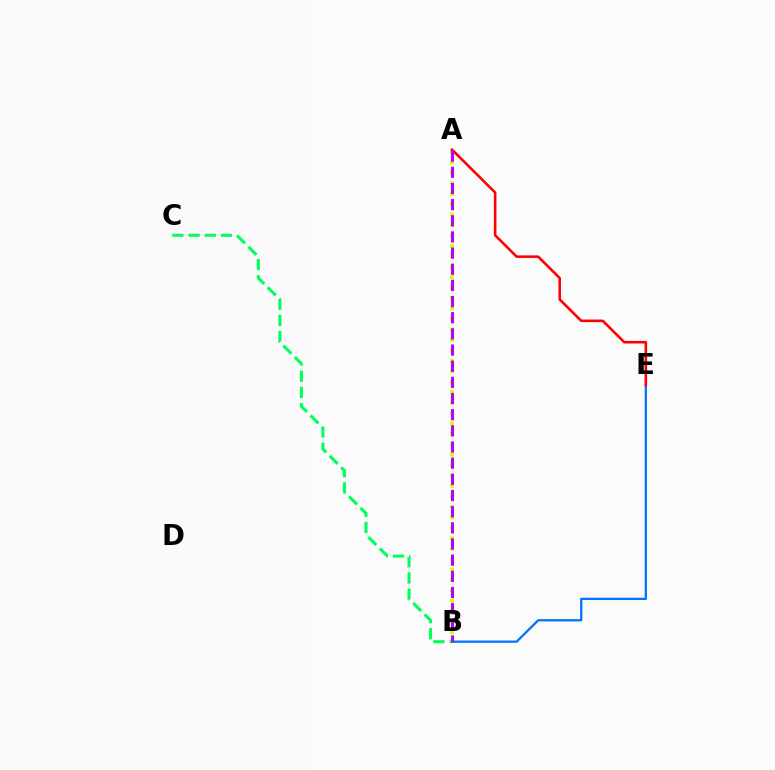{('B', 'E'): [{'color': '#0074ff', 'line_style': 'solid', 'thickness': 1.65}], ('B', 'C'): [{'color': '#00ff5c', 'line_style': 'dashed', 'thickness': 2.2}], ('A', 'B'): [{'color': '#d1ff00', 'line_style': 'dotted', 'thickness': 2.84}, {'color': '#b900ff', 'line_style': 'dashed', 'thickness': 2.2}], ('A', 'E'): [{'color': '#ff0000', 'line_style': 'solid', 'thickness': 1.85}]}